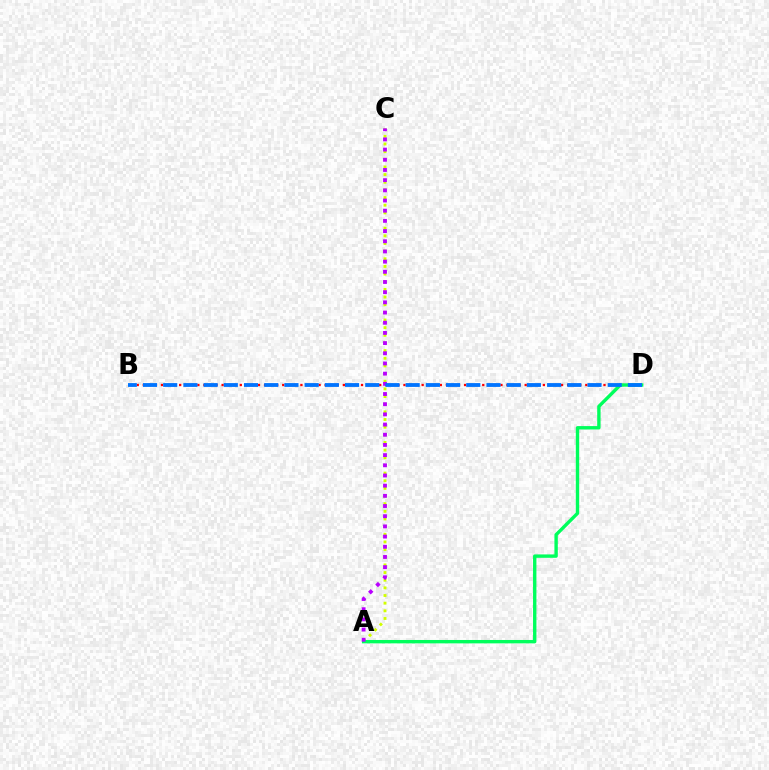{('B', 'D'): [{'color': '#ff0000', 'line_style': 'dotted', 'thickness': 1.65}, {'color': '#0074ff', 'line_style': 'dashed', 'thickness': 2.75}], ('A', 'C'): [{'color': '#d1ff00', 'line_style': 'dotted', 'thickness': 2.08}, {'color': '#b900ff', 'line_style': 'dotted', 'thickness': 2.77}], ('A', 'D'): [{'color': '#00ff5c', 'line_style': 'solid', 'thickness': 2.44}]}